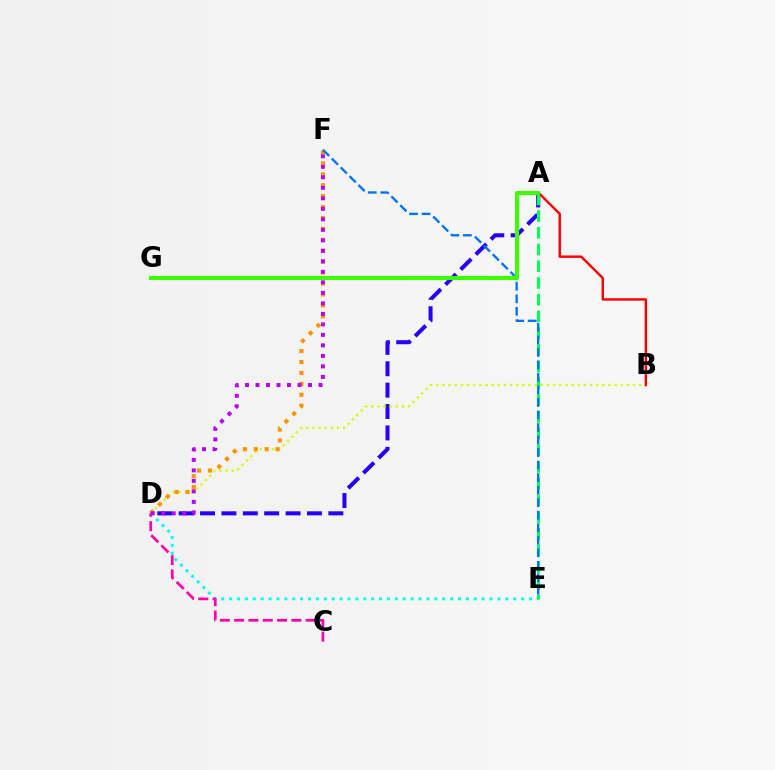{('D', 'E'): [{'color': '#00fff6', 'line_style': 'dotted', 'thickness': 2.14}], ('A', 'D'): [{'color': '#2500ff', 'line_style': 'dashed', 'thickness': 2.91}], ('B', 'D'): [{'color': '#d1ff00', 'line_style': 'dotted', 'thickness': 1.67}], ('C', 'D'): [{'color': '#ff00ac', 'line_style': 'dashed', 'thickness': 1.94}], ('A', 'B'): [{'color': '#ff0000', 'line_style': 'solid', 'thickness': 1.75}], ('A', 'E'): [{'color': '#00ff5c', 'line_style': 'dashed', 'thickness': 2.27}], ('D', 'F'): [{'color': '#ff9400', 'line_style': 'dotted', 'thickness': 2.97}, {'color': '#b900ff', 'line_style': 'dotted', 'thickness': 2.85}], ('E', 'F'): [{'color': '#0074ff', 'line_style': 'dashed', 'thickness': 1.7}], ('A', 'G'): [{'color': '#3dff00', 'line_style': 'solid', 'thickness': 2.96}]}